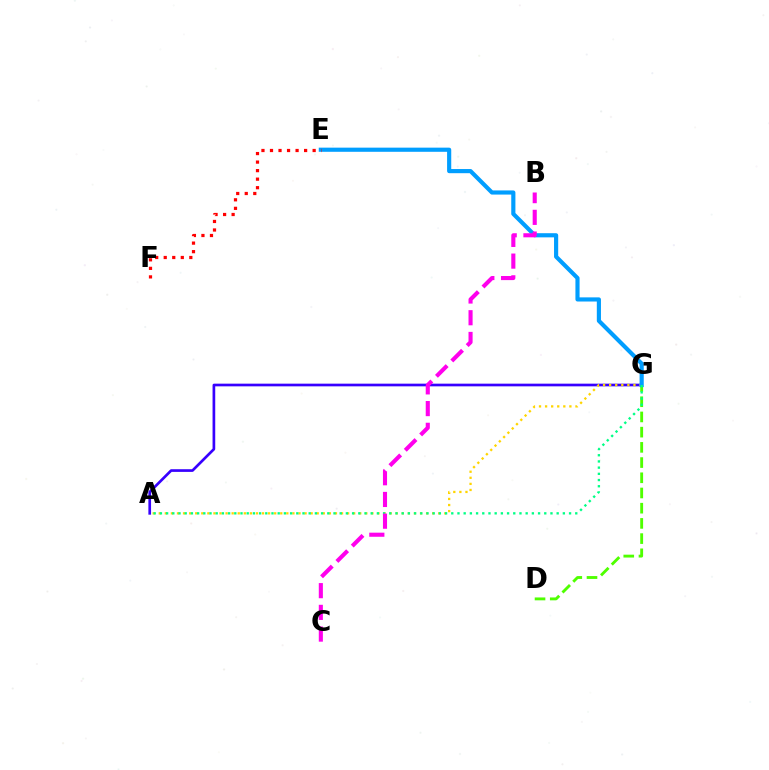{('A', 'G'): [{'color': '#3700ff', 'line_style': 'solid', 'thickness': 1.93}, {'color': '#ffd500', 'line_style': 'dotted', 'thickness': 1.65}, {'color': '#00ff86', 'line_style': 'dotted', 'thickness': 1.68}], ('D', 'G'): [{'color': '#4fff00', 'line_style': 'dashed', 'thickness': 2.07}], ('E', 'G'): [{'color': '#009eff', 'line_style': 'solid', 'thickness': 2.99}], ('E', 'F'): [{'color': '#ff0000', 'line_style': 'dotted', 'thickness': 2.32}], ('B', 'C'): [{'color': '#ff00ed', 'line_style': 'dashed', 'thickness': 2.95}]}